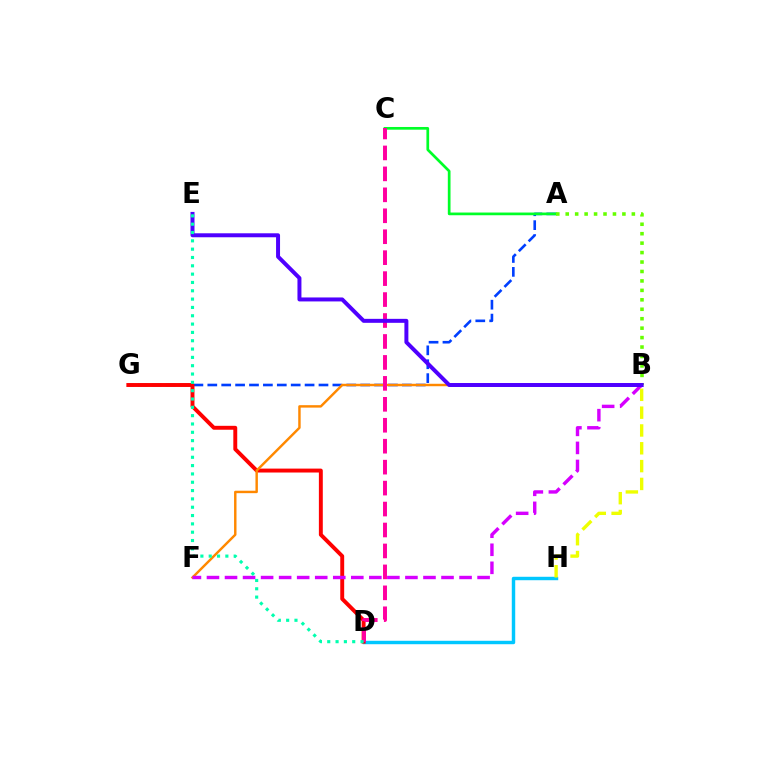{('D', 'H'): [{'color': '#00c7ff', 'line_style': 'solid', 'thickness': 2.47}], ('A', 'G'): [{'color': '#003fff', 'line_style': 'dashed', 'thickness': 1.89}], ('D', 'G'): [{'color': '#ff0000', 'line_style': 'solid', 'thickness': 2.82}], ('B', 'F'): [{'color': '#ff8800', 'line_style': 'solid', 'thickness': 1.75}, {'color': '#d600ff', 'line_style': 'dashed', 'thickness': 2.45}], ('A', 'C'): [{'color': '#00ff27', 'line_style': 'solid', 'thickness': 1.95}], ('A', 'B'): [{'color': '#66ff00', 'line_style': 'dotted', 'thickness': 2.57}], ('C', 'D'): [{'color': '#ff00a0', 'line_style': 'dashed', 'thickness': 2.85}], ('B', 'E'): [{'color': '#4f00ff', 'line_style': 'solid', 'thickness': 2.86}], ('D', 'E'): [{'color': '#00ffaf', 'line_style': 'dotted', 'thickness': 2.26}], ('B', 'H'): [{'color': '#eeff00', 'line_style': 'dashed', 'thickness': 2.42}]}